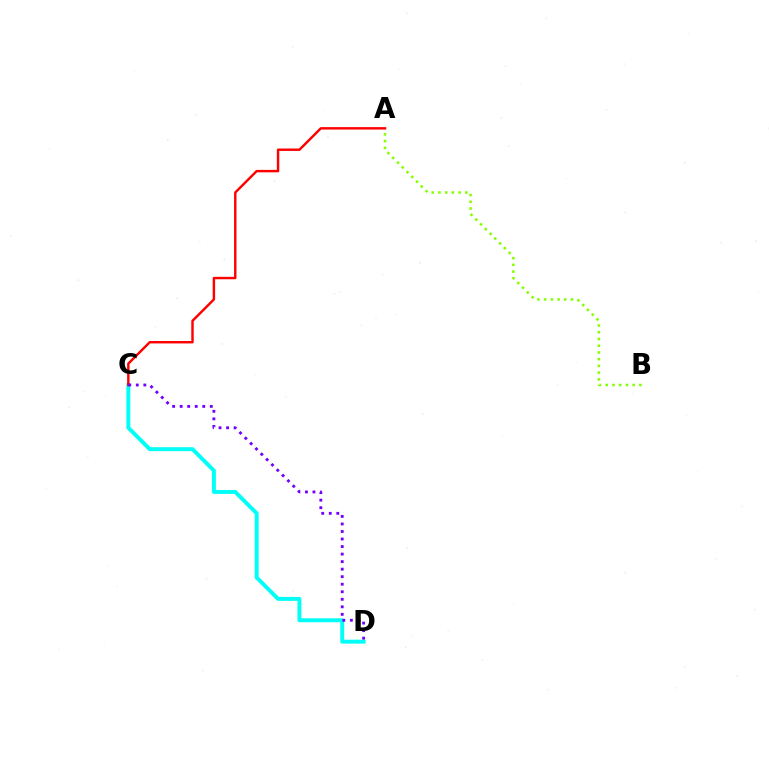{('C', 'D'): [{'color': '#00fff6', 'line_style': 'solid', 'thickness': 2.84}, {'color': '#7200ff', 'line_style': 'dotted', 'thickness': 2.05}], ('A', 'B'): [{'color': '#84ff00', 'line_style': 'dotted', 'thickness': 1.83}], ('A', 'C'): [{'color': '#ff0000', 'line_style': 'solid', 'thickness': 1.75}]}